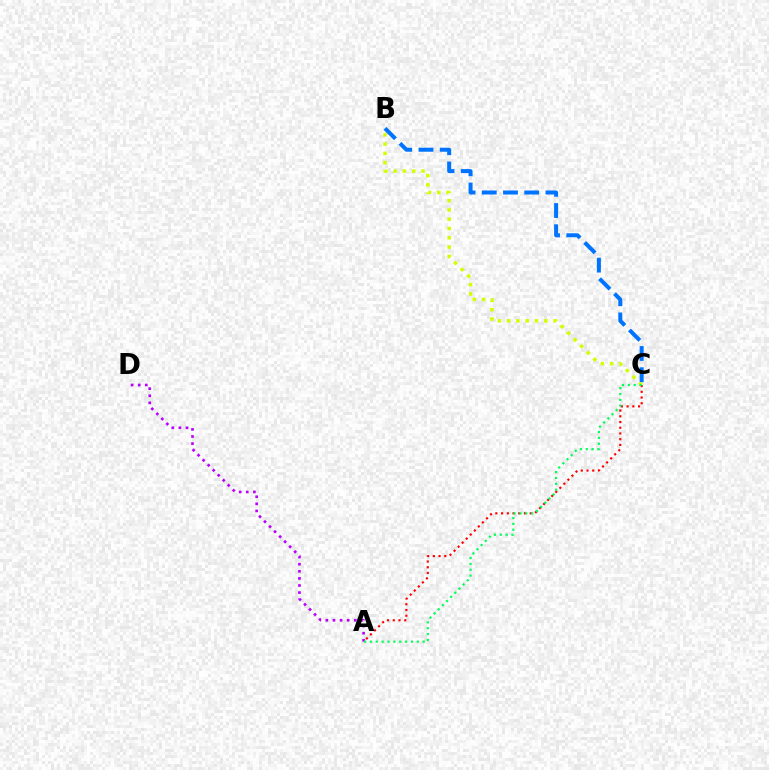{('A', 'C'): [{'color': '#ff0000', 'line_style': 'dotted', 'thickness': 1.56}, {'color': '#00ff5c', 'line_style': 'dotted', 'thickness': 1.59}], ('B', 'C'): [{'color': '#d1ff00', 'line_style': 'dotted', 'thickness': 2.52}, {'color': '#0074ff', 'line_style': 'dashed', 'thickness': 2.88}], ('A', 'D'): [{'color': '#b900ff', 'line_style': 'dotted', 'thickness': 1.93}]}